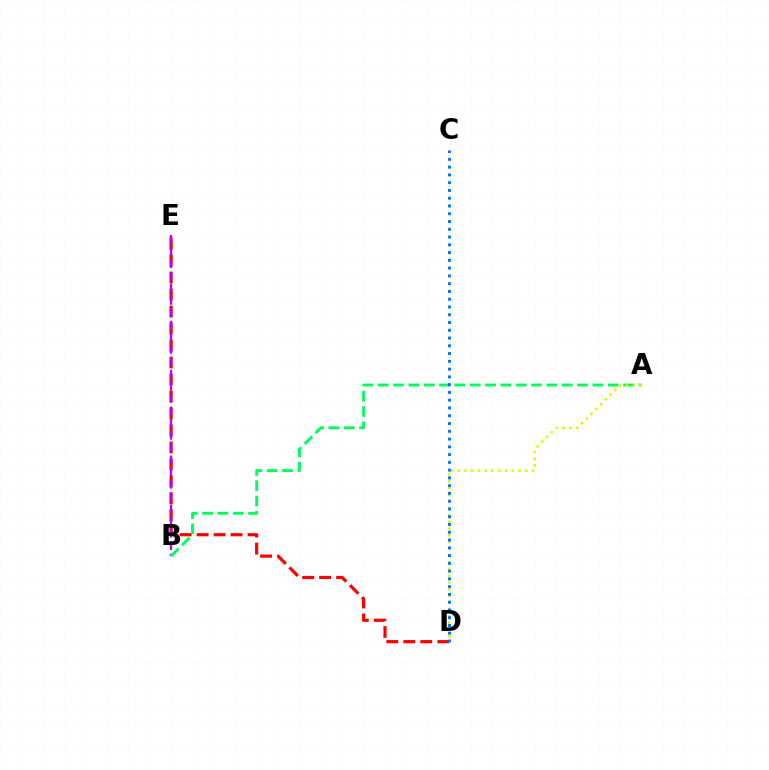{('D', 'E'): [{'color': '#ff0000', 'line_style': 'dashed', 'thickness': 2.31}], ('B', 'E'): [{'color': '#b900ff', 'line_style': 'dashed', 'thickness': 1.66}], ('A', 'B'): [{'color': '#00ff5c', 'line_style': 'dashed', 'thickness': 2.08}], ('A', 'D'): [{'color': '#d1ff00', 'line_style': 'dotted', 'thickness': 1.83}], ('C', 'D'): [{'color': '#0074ff', 'line_style': 'dotted', 'thickness': 2.11}]}